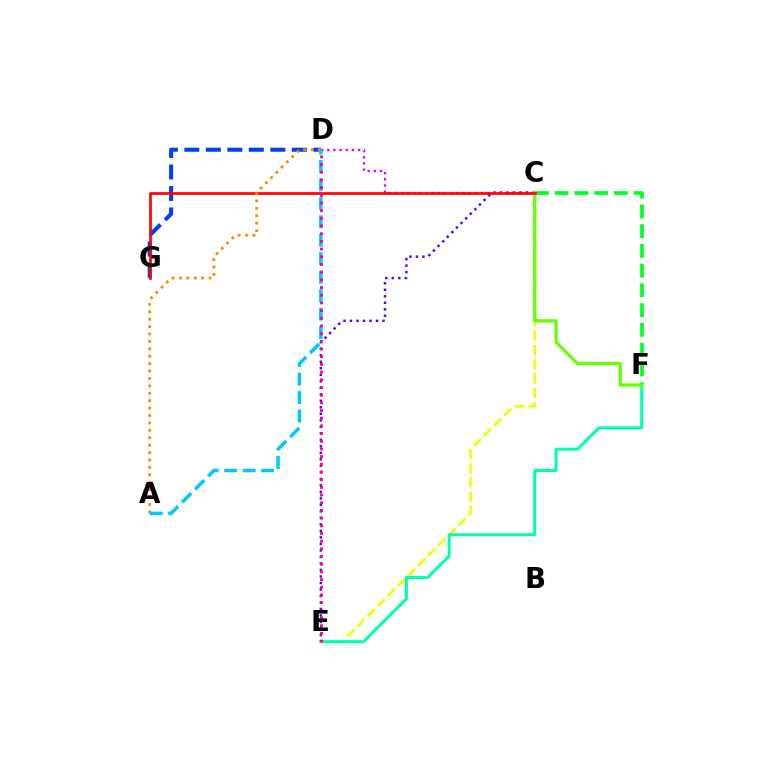{('C', 'E'): [{'color': '#4f00ff', 'line_style': 'dotted', 'thickness': 1.77}, {'color': '#eeff00', 'line_style': 'dashed', 'thickness': 1.94}], ('C', 'F'): [{'color': '#00ff27', 'line_style': 'dashed', 'thickness': 2.68}, {'color': '#66ff00', 'line_style': 'solid', 'thickness': 2.34}], ('C', 'D'): [{'color': '#d600ff', 'line_style': 'dotted', 'thickness': 1.67}], ('D', 'G'): [{'color': '#003fff', 'line_style': 'dashed', 'thickness': 2.92}], ('E', 'F'): [{'color': '#00ffaf', 'line_style': 'solid', 'thickness': 2.17}], ('C', 'G'): [{'color': '#ff0000', 'line_style': 'solid', 'thickness': 1.93}], ('A', 'D'): [{'color': '#ff8800', 'line_style': 'dotted', 'thickness': 2.01}, {'color': '#00c7ff', 'line_style': 'dashed', 'thickness': 2.51}], ('D', 'E'): [{'color': '#ff00a0', 'line_style': 'dotted', 'thickness': 2.09}]}